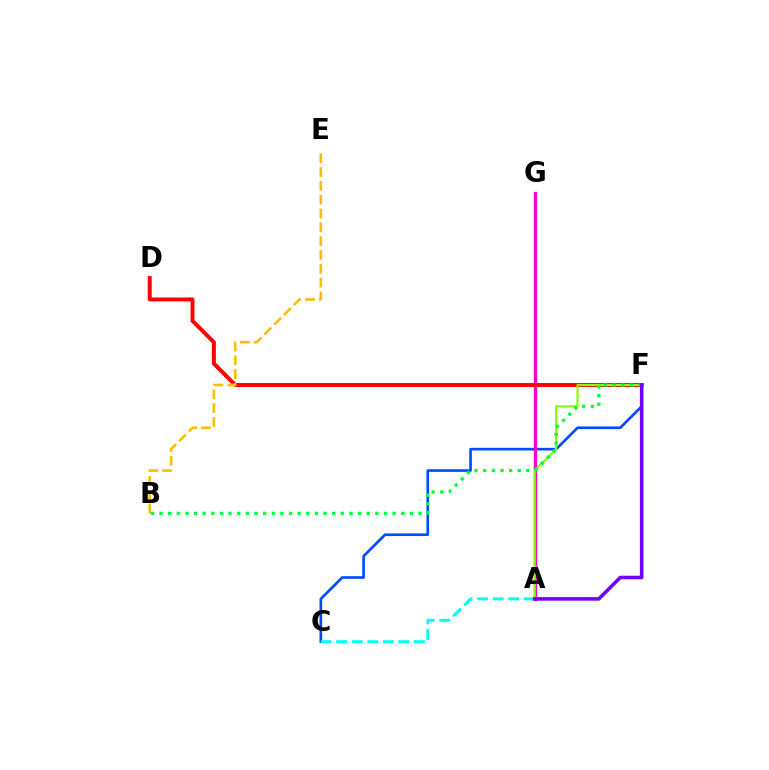{('C', 'F'): [{'color': '#004bff', 'line_style': 'solid', 'thickness': 1.91}], ('A', 'G'): [{'color': '#ff00cf', 'line_style': 'solid', 'thickness': 2.4}], ('D', 'F'): [{'color': '#ff0000', 'line_style': 'solid', 'thickness': 2.83}], ('B', 'E'): [{'color': '#ffbd00', 'line_style': 'dashed', 'thickness': 1.88}], ('A', 'F'): [{'color': '#84ff00', 'line_style': 'solid', 'thickness': 1.56}, {'color': '#7200ff', 'line_style': 'solid', 'thickness': 2.56}], ('B', 'F'): [{'color': '#00ff39', 'line_style': 'dotted', 'thickness': 2.35}], ('A', 'C'): [{'color': '#00fff6', 'line_style': 'dashed', 'thickness': 2.11}]}